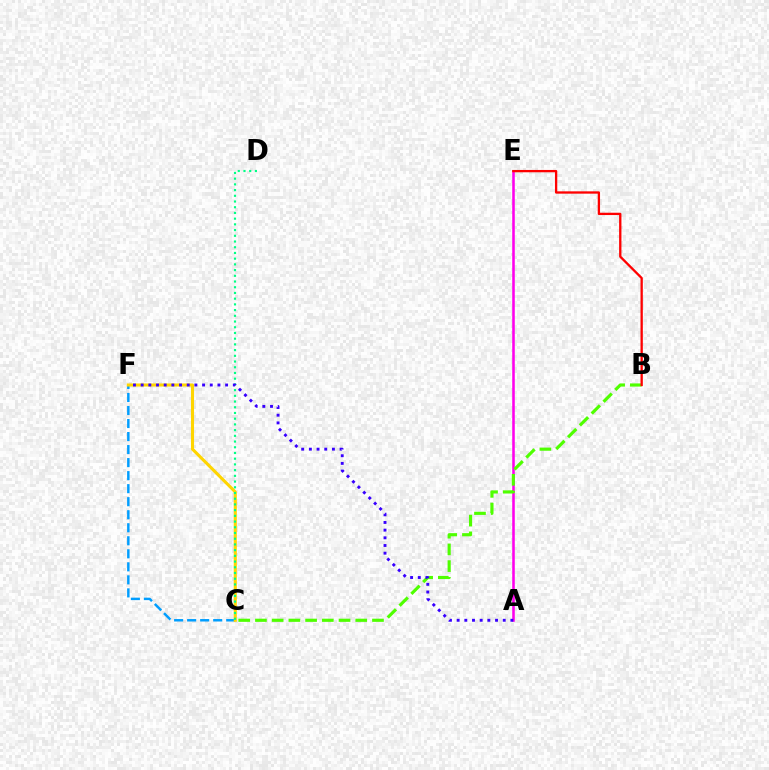{('C', 'F'): [{'color': '#009eff', 'line_style': 'dashed', 'thickness': 1.77}, {'color': '#ffd500', 'line_style': 'solid', 'thickness': 2.21}], ('A', 'E'): [{'color': '#ff00ed', 'line_style': 'solid', 'thickness': 1.85}], ('B', 'C'): [{'color': '#4fff00', 'line_style': 'dashed', 'thickness': 2.27}], ('C', 'D'): [{'color': '#00ff86', 'line_style': 'dotted', 'thickness': 1.55}], ('A', 'F'): [{'color': '#3700ff', 'line_style': 'dotted', 'thickness': 2.09}], ('B', 'E'): [{'color': '#ff0000', 'line_style': 'solid', 'thickness': 1.67}]}